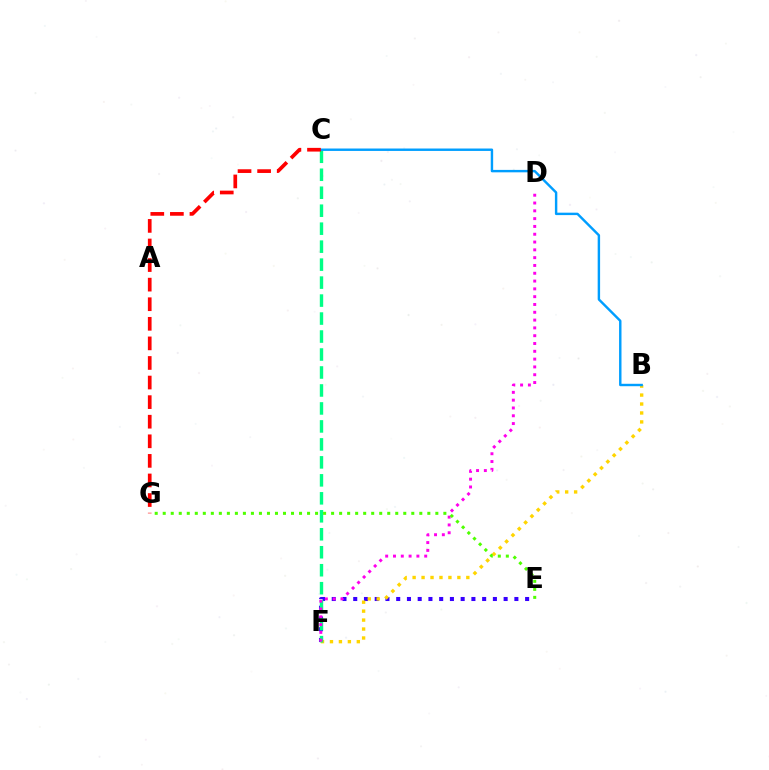{('E', 'F'): [{'color': '#3700ff', 'line_style': 'dotted', 'thickness': 2.92}], ('B', 'F'): [{'color': '#ffd500', 'line_style': 'dotted', 'thickness': 2.43}], ('C', 'F'): [{'color': '#00ff86', 'line_style': 'dashed', 'thickness': 2.44}], ('D', 'F'): [{'color': '#ff00ed', 'line_style': 'dotted', 'thickness': 2.12}], ('E', 'G'): [{'color': '#4fff00', 'line_style': 'dotted', 'thickness': 2.18}], ('B', 'C'): [{'color': '#009eff', 'line_style': 'solid', 'thickness': 1.74}], ('C', 'G'): [{'color': '#ff0000', 'line_style': 'dashed', 'thickness': 2.66}]}